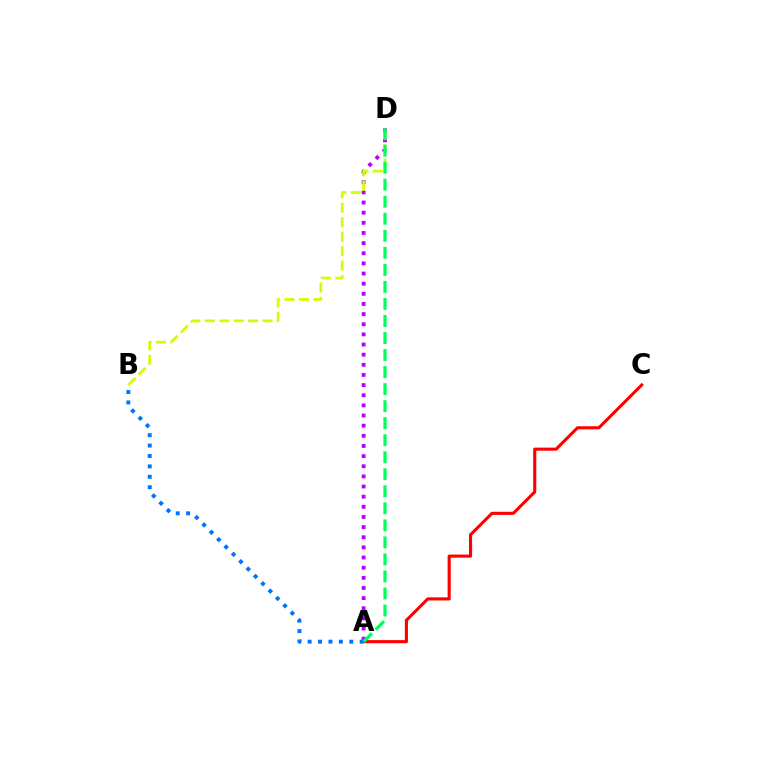{('A', 'D'): [{'color': '#b900ff', 'line_style': 'dotted', 'thickness': 2.76}, {'color': '#00ff5c', 'line_style': 'dashed', 'thickness': 2.31}], ('B', 'D'): [{'color': '#d1ff00', 'line_style': 'dashed', 'thickness': 1.96}], ('A', 'C'): [{'color': '#ff0000', 'line_style': 'solid', 'thickness': 2.24}], ('A', 'B'): [{'color': '#0074ff', 'line_style': 'dotted', 'thickness': 2.83}]}